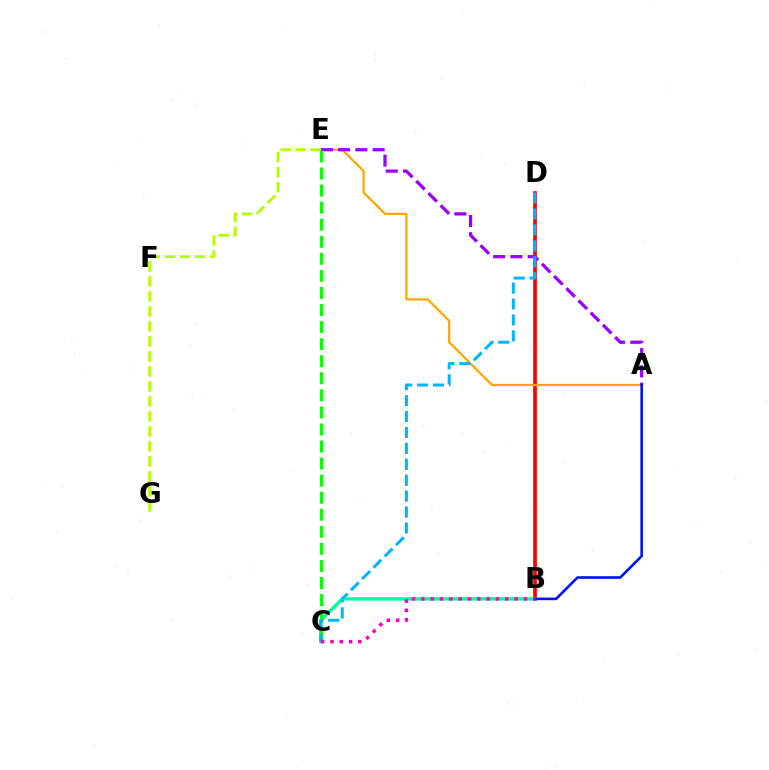{('B', 'D'): [{'color': '#ff0000', 'line_style': 'solid', 'thickness': 2.65}], ('A', 'E'): [{'color': '#ffa500', 'line_style': 'solid', 'thickness': 1.6}, {'color': '#9b00ff', 'line_style': 'dashed', 'thickness': 2.34}], ('B', 'C'): [{'color': '#00ff9d', 'line_style': 'solid', 'thickness': 2.47}, {'color': '#ff00bd', 'line_style': 'dotted', 'thickness': 2.53}], ('A', 'B'): [{'color': '#0010ff', 'line_style': 'solid', 'thickness': 1.88}], ('C', 'E'): [{'color': '#08ff00', 'line_style': 'dashed', 'thickness': 2.32}], ('E', 'G'): [{'color': '#b3ff00', 'line_style': 'dashed', 'thickness': 2.04}], ('C', 'D'): [{'color': '#00b5ff', 'line_style': 'dashed', 'thickness': 2.16}]}